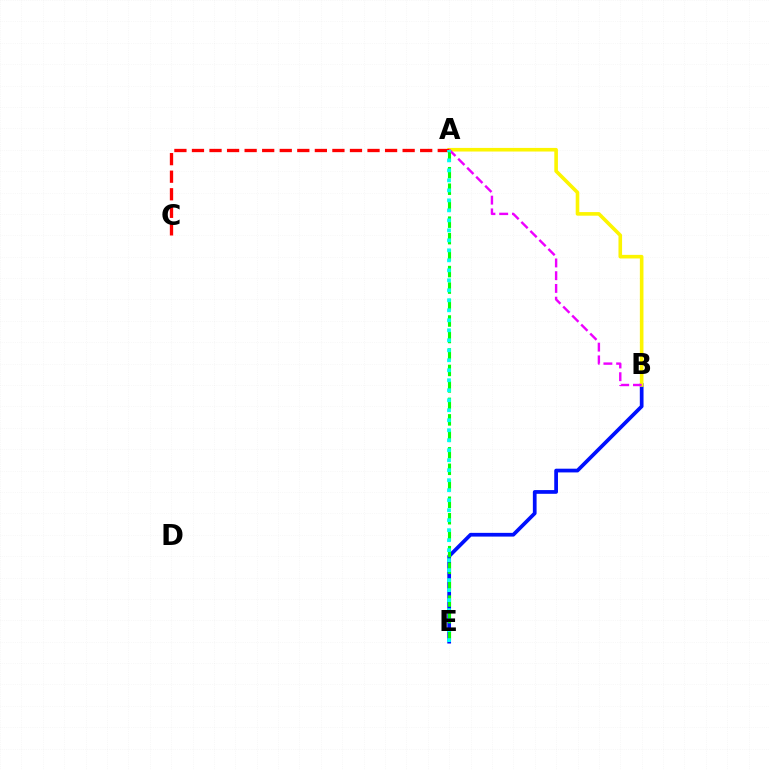{('B', 'E'): [{'color': '#0010ff', 'line_style': 'solid', 'thickness': 2.68}], ('A', 'B'): [{'color': '#fcf500', 'line_style': 'solid', 'thickness': 2.59}, {'color': '#ee00ff', 'line_style': 'dashed', 'thickness': 1.73}], ('A', 'E'): [{'color': '#08ff00', 'line_style': 'dashed', 'thickness': 2.24}, {'color': '#00fff6', 'line_style': 'dotted', 'thickness': 2.72}], ('A', 'C'): [{'color': '#ff0000', 'line_style': 'dashed', 'thickness': 2.39}]}